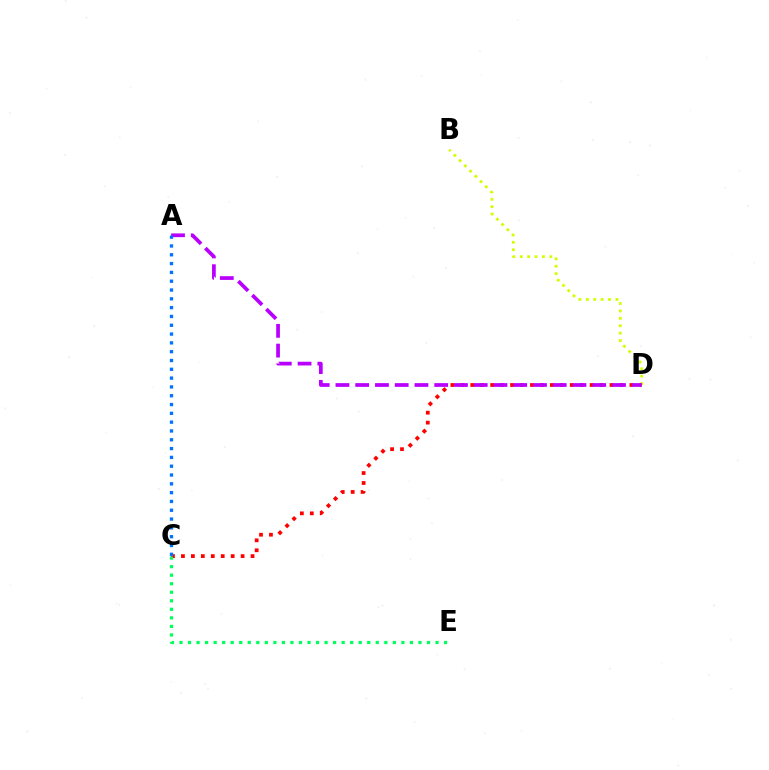{('B', 'D'): [{'color': '#d1ff00', 'line_style': 'dotted', 'thickness': 2.01}], ('C', 'D'): [{'color': '#ff0000', 'line_style': 'dotted', 'thickness': 2.7}], ('A', 'D'): [{'color': '#b900ff', 'line_style': 'dashed', 'thickness': 2.68}], ('A', 'C'): [{'color': '#0074ff', 'line_style': 'dotted', 'thickness': 2.39}], ('C', 'E'): [{'color': '#00ff5c', 'line_style': 'dotted', 'thickness': 2.32}]}